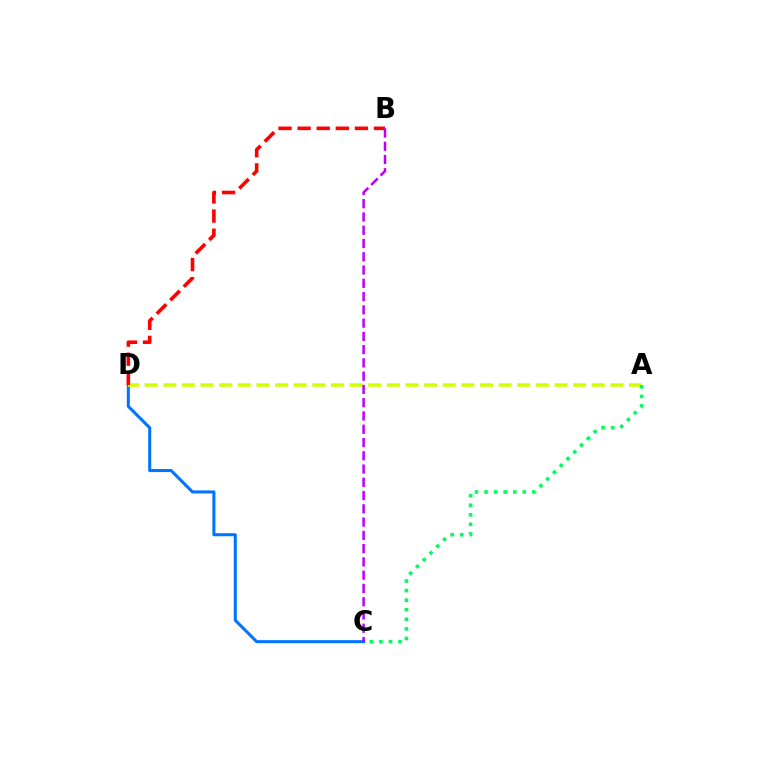{('C', 'D'): [{'color': '#0074ff', 'line_style': 'solid', 'thickness': 2.19}], ('A', 'D'): [{'color': '#d1ff00', 'line_style': 'dashed', 'thickness': 2.53}], ('B', 'D'): [{'color': '#ff0000', 'line_style': 'dashed', 'thickness': 2.6}], ('A', 'C'): [{'color': '#00ff5c', 'line_style': 'dotted', 'thickness': 2.6}], ('B', 'C'): [{'color': '#b900ff', 'line_style': 'dashed', 'thickness': 1.8}]}